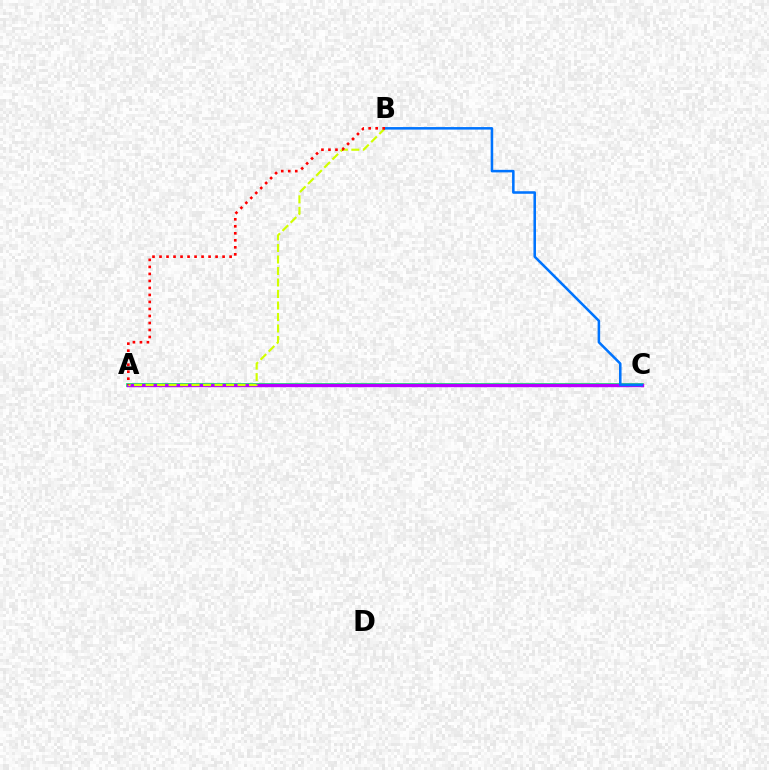{('A', 'C'): [{'color': '#00ff5c', 'line_style': 'solid', 'thickness': 2.69}, {'color': '#b900ff', 'line_style': 'solid', 'thickness': 2.43}], ('A', 'B'): [{'color': '#d1ff00', 'line_style': 'dashed', 'thickness': 1.56}, {'color': '#ff0000', 'line_style': 'dotted', 'thickness': 1.9}], ('B', 'C'): [{'color': '#0074ff', 'line_style': 'solid', 'thickness': 1.83}]}